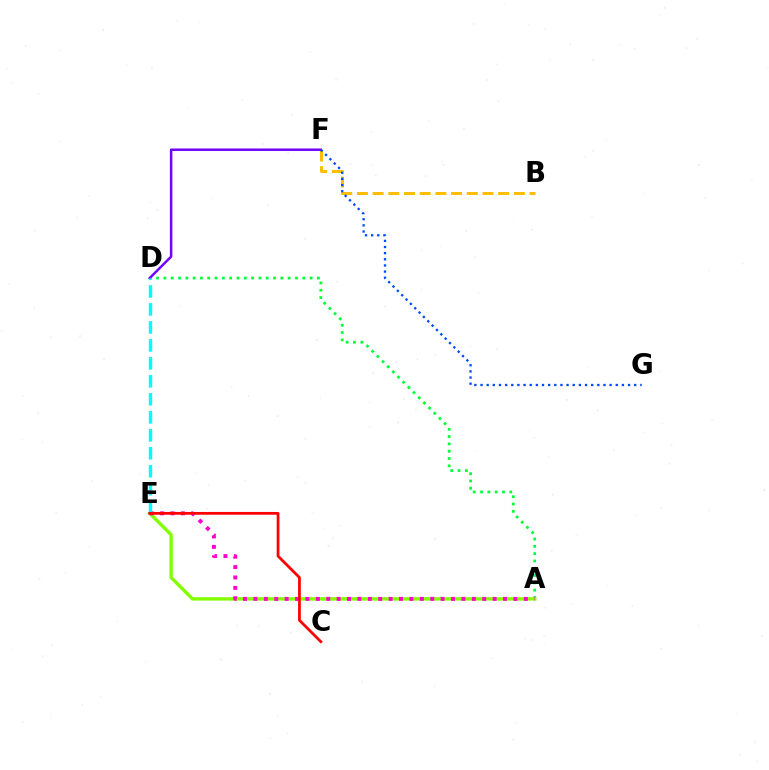{('A', 'D'): [{'color': '#00ff39', 'line_style': 'dotted', 'thickness': 1.99}], ('B', 'F'): [{'color': '#ffbd00', 'line_style': 'dashed', 'thickness': 2.13}], ('A', 'E'): [{'color': '#84ff00', 'line_style': 'solid', 'thickness': 2.45}, {'color': '#ff00cf', 'line_style': 'dotted', 'thickness': 2.83}], ('D', 'F'): [{'color': '#7200ff', 'line_style': 'solid', 'thickness': 1.78}], ('D', 'E'): [{'color': '#00fff6', 'line_style': 'dashed', 'thickness': 2.44}], ('C', 'E'): [{'color': '#ff0000', 'line_style': 'solid', 'thickness': 1.98}], ('F', 'G'): [{'color': '#004bff', 'line_style': 'dotted', 'thickness': 1.67}]}